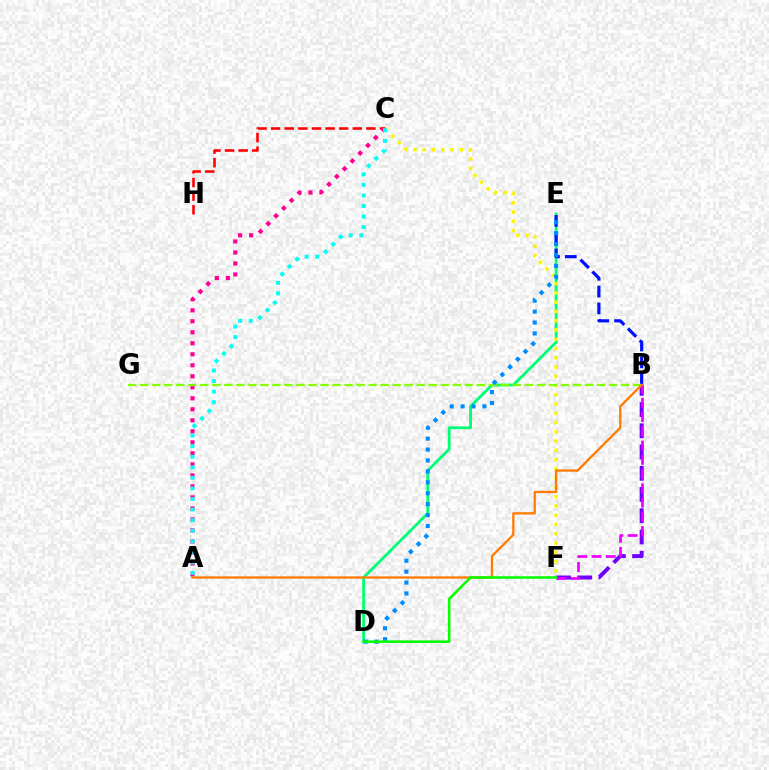{('D', 'E'): [{'color': '#00ff74', 'line_style': 'solid', 'thickness': 2.04}, {'color': '#008cff', 'line_style': 'dotted', 'thickness': 2.96}], ('C', 'H'): [{'color': '#ff0000', 'line_style': 'dashed', 'thickness': 1.85}], ('B', 'E'): [{'color': '#0010ff', 'line_style': 'dashed', 'thickness': 2.29}], ('C', 'F'): [{'color': '#fcf500', 'line_style': 'dotted', 'thickness': 2.52}], ('A', 'C'): [{'color': '#ff0094', 'line_style': 'dotted', 'thickness': 2.99}, {'color': '#00fff6', 'line_style': 'dotted', 'thickness': 2.87}], ('B', 'G'): [{'color': '#84ff00', 'line_style': 'dashed', 'thickness': 1.63}], ('B', 'F'): [{'color': '#7200ff', 'line_style': 'dashed', 'thickness': 2.88}, {'color': '#ee00ff', 'line_style': 'dashed', 'thickness': 1.94}], ('A', 'B'): [{'color': '#ff7c00', 'line_style': 'solid', 'thickness': 1.66}], ('D', 'F'): [{'color': '#08ff00', 'line_style': 'solid', 'thickness': 1.87}]}